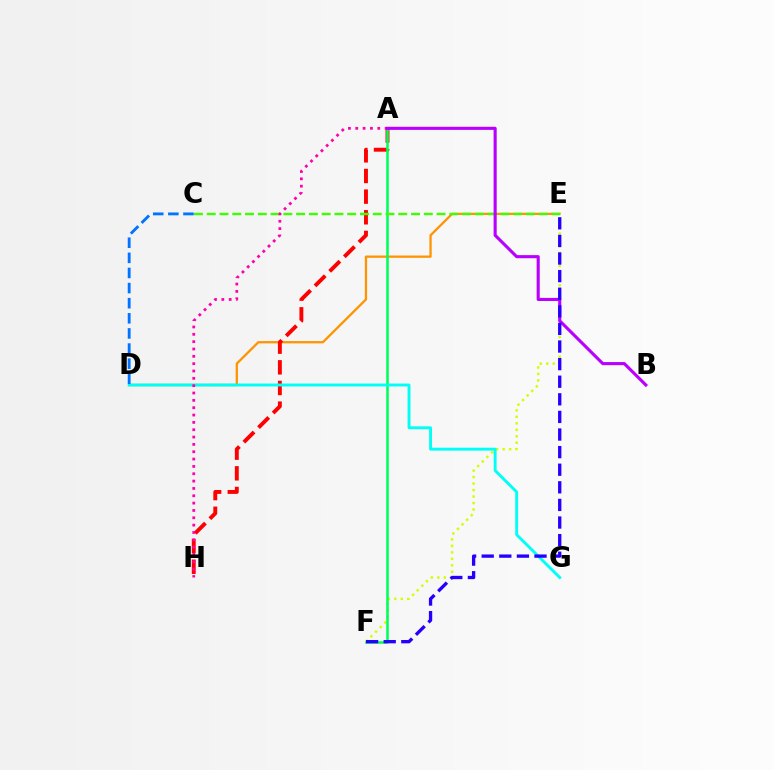{('D', 'E'): [{'color': '#ff9400', 'line_style': 'solid', 'thickness': 1.65}], ('E', 'F'): [{'color': '#d1ff00', 'line_style': 'dotted', 'thickness': 1.76}, {'color': '#2500ff', 'line_style': 'dashed', 'thickness': 2.39}], ('A', 'H'): [{'color': '#ff0000', 'line_style': 'dashed', 'thickness': 2.81}, {'color': '#ff00ac', 'line_style': 'dotted', 'thickness': 1.99}], ('A', 'F'): [{'color': '#00ff5c', 'line_style': 'solid', 'thickness': 1.84}], ('D', 'G'): [{'color': '#00fff6', 'line_style': 'solid', 'thickness': 2.09}], ('C', 'E'): [{'color': '#3dff00', 'line_style': 'dashed', 'thickness': 1.73}], ('A', 'B'): [{'color': '#b900ff', 'line_style': 'solid', 'thickness': 2.23}], ('C', 'D'): [{'color': '#0074ff', 'line_style': 'dashed', 'thickness': 2.05}]}